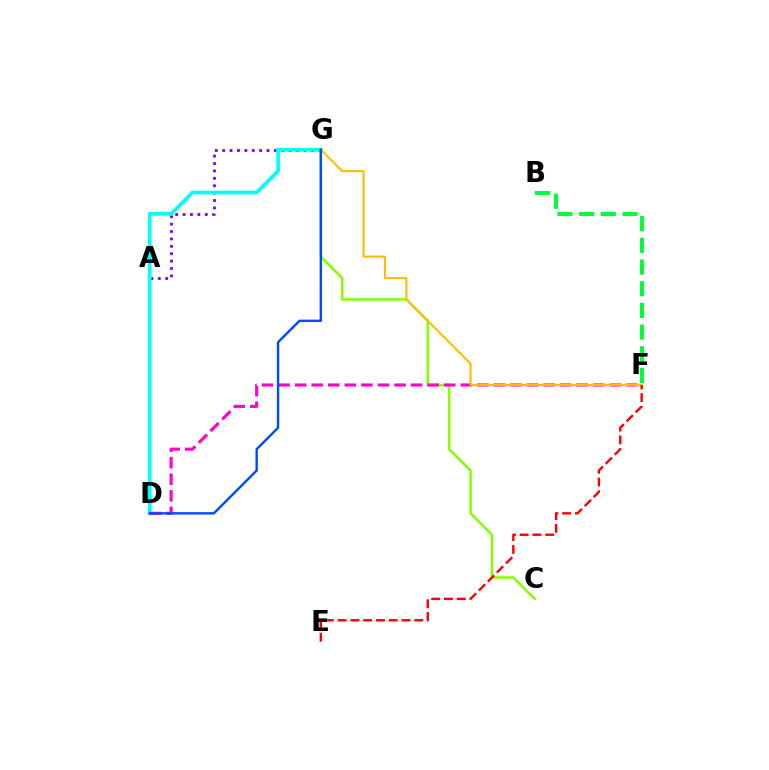{('A', 'G'): [{'color': '#7200ff', 'line_style': 'dotted', 'thickness': 2.01}], ('D', 'G'): [{'color': '#00fff6', 'line_style': 'solid', 'thickness': 2.67}, {'color': '#004bff', 'line_style': 'solid', 'thickness': 1.73}], ('C', 'G'): [{'color': '#84ff00', 'line_style': 'solid', 'thickness': 1.81}], ('D', 'F'): [{'color': '#ff00cf', 'line_style': 'dashed', 'thickness': 2.25}], ('F', 'G'): [{'color': '#ffbd00', 'line_style': 'solid', 'thickness': 1.51}], ('B', 'F'): [{'color': '#00ff39', 'line_style': 'dashed', 'thickness': 2.95}], ('E', 'F'): [{'color': '#ff0000', 'line_style': 'dashed', 'thickness': 1.73}]}